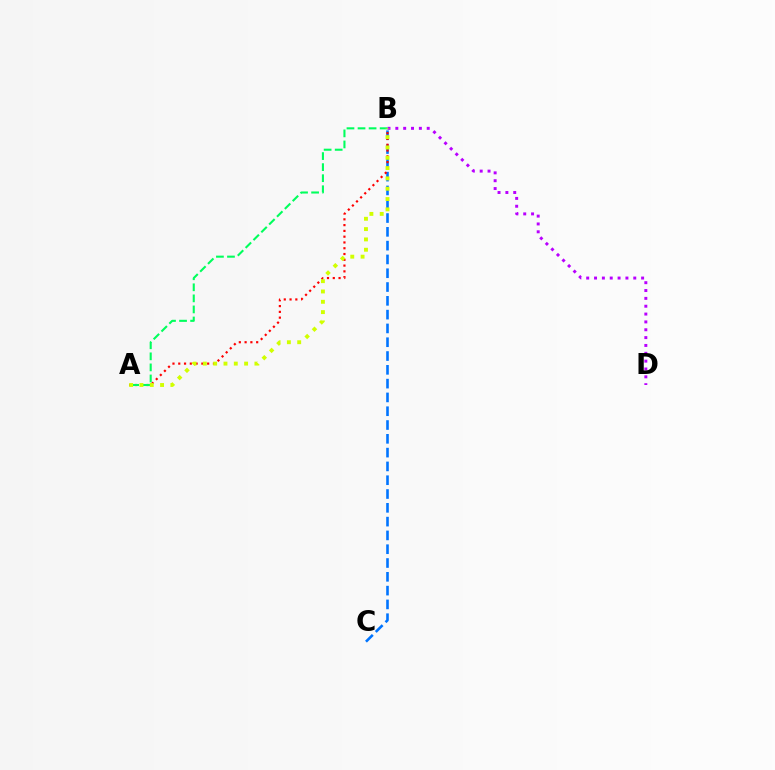{('B', 'C'): [{'color': '#0074ff', 'line_style': 'dashed', 'thickness': 1.87}], ('B', 'D'): [{'color': '#b900ff', 'line_style': 'dotted', 'thickness': 2.13}], ('A', 'B'): [{'color': '#ff0000', 'line_style': 'dotted', 'thickness': 1.57}, {'color': '#00ff5c', 'line_style': 'dashed', 'thickness': 1.5}, {'color': '#d1ff00', 'line_style': 'dotted', 'thickness': 2.8}]}